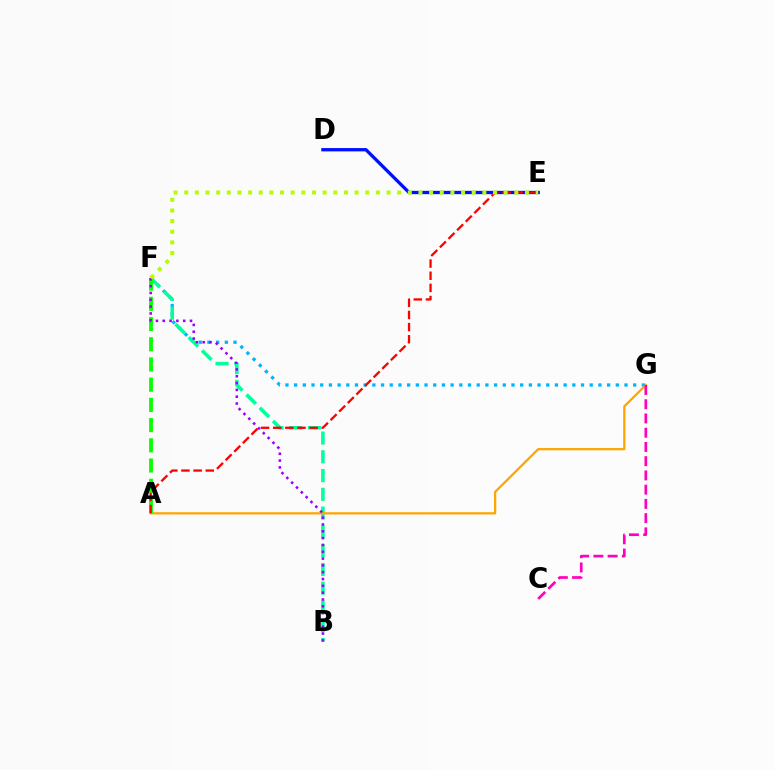{('F', 'G'): [{'color': '#00b5ff', 'line_style': 'dotted', 'thickness': 2.36}], ('B', 'F'): [{'color': '#00ff9d', 'line_style': 'dashed', 'thickness': 2.55}, {'color': '#9b00ff', 'line_style': 'dotted', 'thickness': 1.85}], ('A', 'G'): [{'color': '#ffa500', 'line_style': 'solid', 'thickness': 1.62}], ('A', 'F'): [{'color': '#08ff00', 'line_style': 'dashed', 'thickness': 2.75}], ('D', 'E'): [{'color': '#0010ff', 'line_style': 'solid', 'thickness': 2.38}], ('A', 'E'): [{'color': '#ff0000', 'line_style': 'dashed', 'thickness': 1.65}], ('C', 'G'): [{'color': '#ff00bd', 'line_style': 'dashed', 'thickness': 1.93}], ('E', 'F'): [{'color': '#b3ff00', 'line_style': 'dotted', 'thickness': 2.89}]}